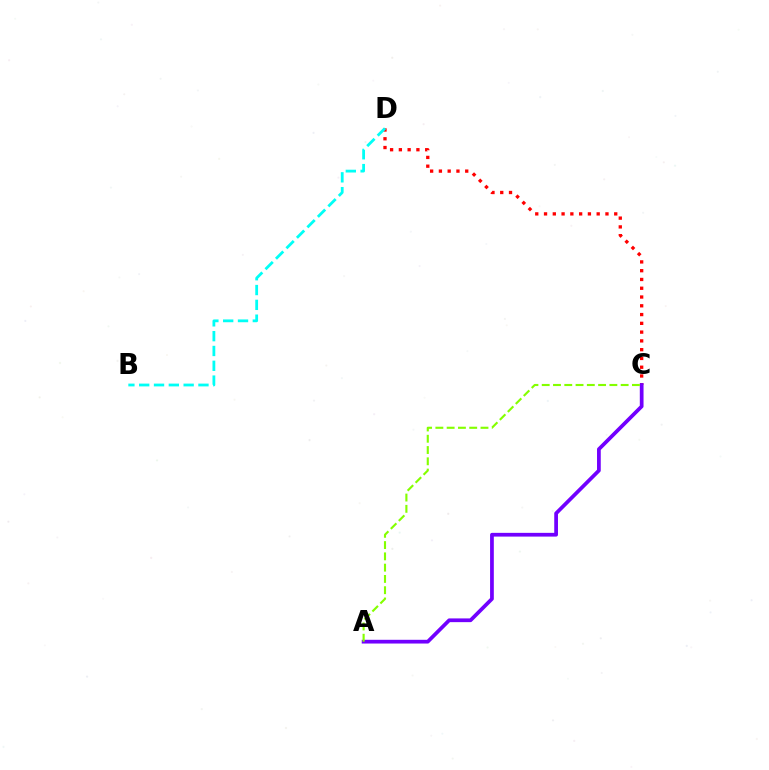{('C', 'D'): [{'color': '#ff0000', 'line_style': 'dotted', 'thickness': 2.38}], ('B', 'D'): [{'color': '#00fff6', 'line_style': 'dashed', 'thickness': 2.01}], ('A', 'C'): [{'color': '#7200ff', 'line_style': 'solid', 'thickness': 2.69}, {'color': '#84ff00', 'line_style': 'dashed', 'thickness': 1.53}]}